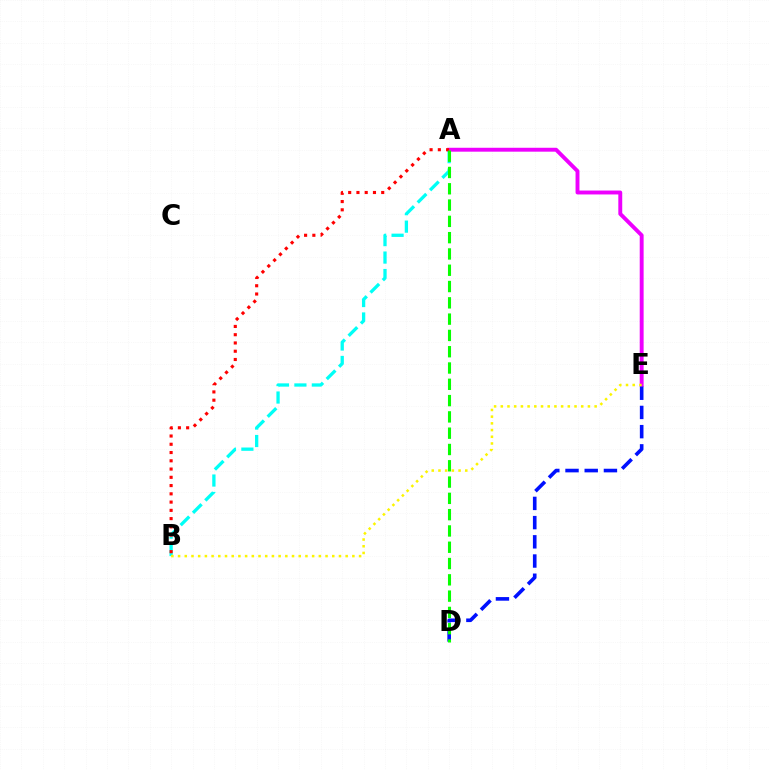{('A', 'E'): [{'color': '#ee00ff', 'line_style': 'solid', 'thickness': 2.81}], ('A', 'B'): [{'color': '#00fff6', 'line_style': 'dashed', 'thickness': 2.37}, {'color': '#ff0000', 'line_style': 'dotted', 'thickness': 2.24}], ('D', 'E'): [{'color': '#0010ff', 'line_style': 'dashed', 'thickness': 2.61}], ('B', 'E'): [{'color': '#fcf500', 'line_style': 'dotted', 'thickness': 1.82}], ('A', 'D'): [{'color': '#08ff00', 'line_style': 'dashed', 'thickness': 2.21}]}